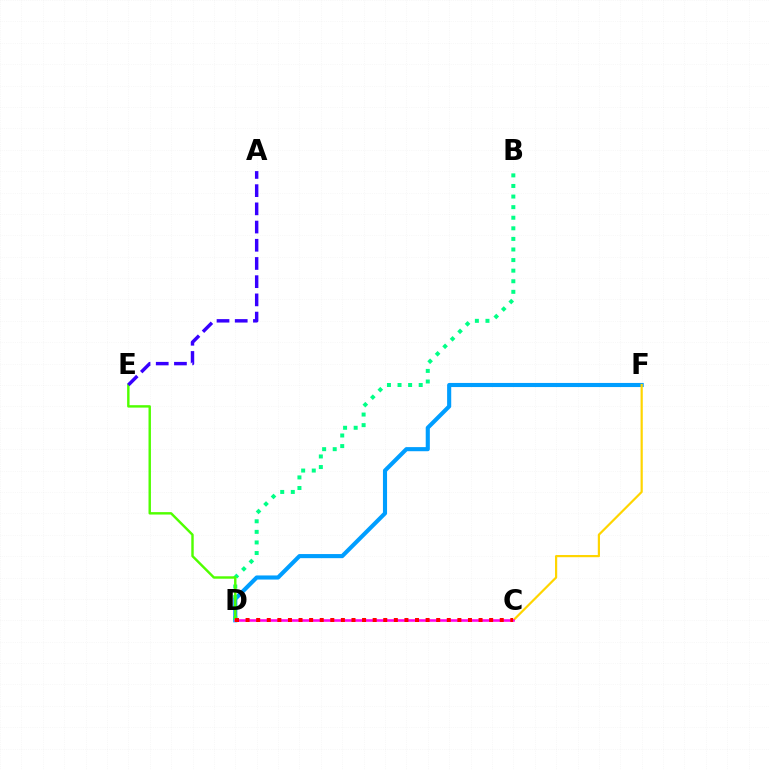{('D', 'F'): [{'color': '#009eff', 'line_style': 'solid', 'thickness': 2.96}], ('B', 'D'): [{'color': '#00ff86', 'line_style': 'dotted', 'thickness': 2.88}], ('C', 'F'): [{'color': '#ffd500', 'line_style': 'solid', 'thickness': 1.59}], ('D', 'E'): [{'color': '#4fff00', 'line_style': 'solid', 'thickness': 1.75}], ('C', 'D'): [{'color': '#ff00ed', 'line_style': 'solid', 'thickness': 1.87}, {'color': '#ff0000', 'line_style': 'dotted', 'thickness': 2.88}], ('A', 'E'): [{'color': '#3700ff', 'line_style': 'dashed', 'thickness': 2.47}]}